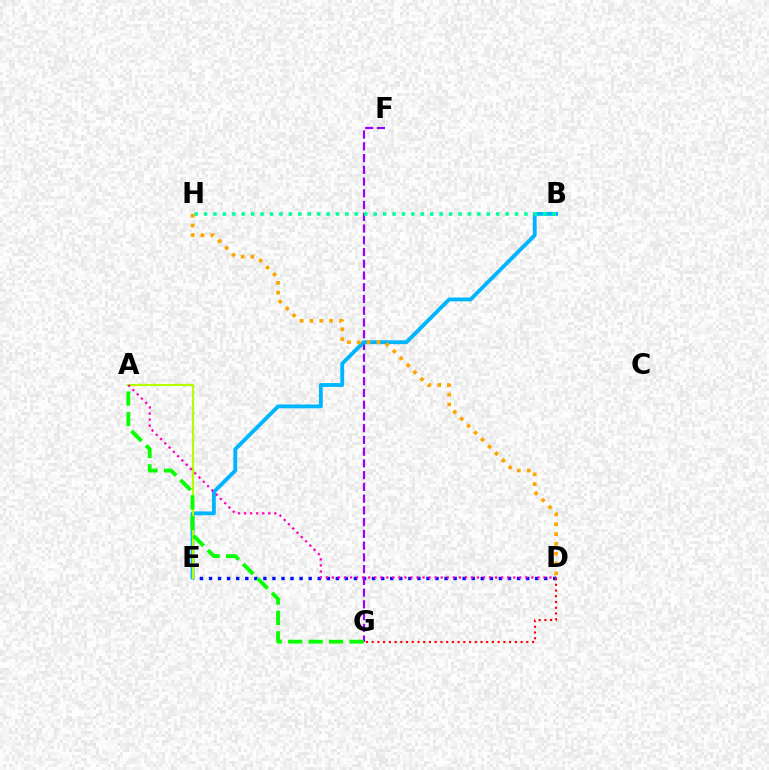{('D', 'E'): [{'color': '#0010ff', 'line_style': 'dotted', 'thickness': 2.46}], ('F', 'G'): [{'color': '#9b00ff', 'line_style': 'dashed', 'thickness': 1.6}], ('B', 'E'): [{'color': '#00b5ff', 'line_style': 'solid', 'thickness': 2.77}], ('A', 'E'): [{'color': '#b3ff00', 'line_style': 'solid', 'thickness': 1.57}], ('B', 'H'): [{'color': '#00ff9d', 'line_style': 'dotted', 'thickness': 2.56}], ('D', 'G'): [{'color': '#ff0000', 'line_style': 'dotted', 'thickness': 1.56}], ('A', 'D'): [{'color': '#ff00bd', 'line_style': 'dotted', 'thickness': 1.64}], ('D', 'H'): [{'color': '#ffa500', 'line_style': 'dotted', 'thickness': 2.67}], ('A', 'G'): [{'color': '#08ff00', 'line_style': 'dashed', 'thickness': 2.78}]}